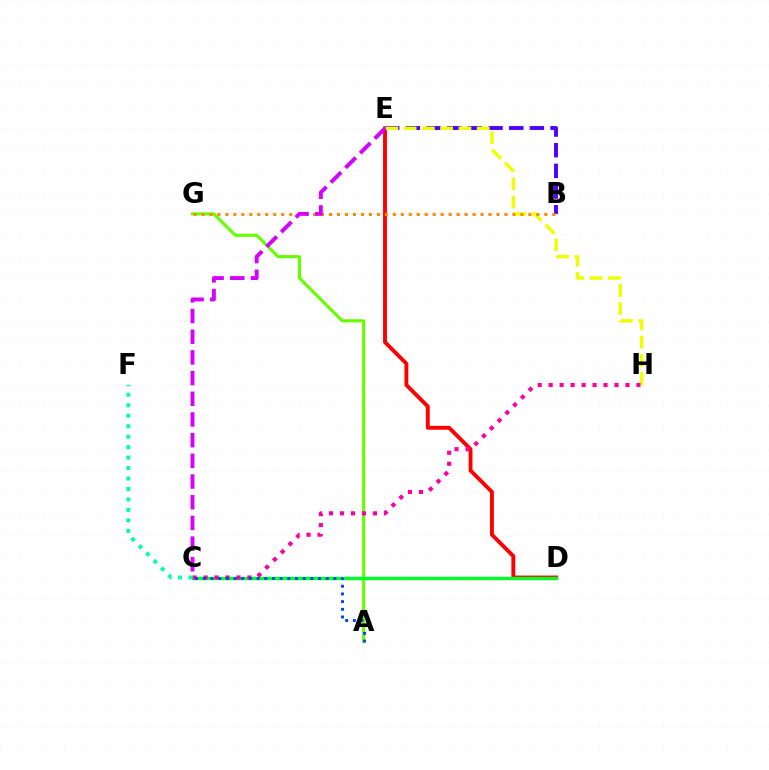{('A', 'G'): [{'color': '#66ff00', 'line_style': 'solid', 'thickness': 2.25}], ('C', 'D'): [{'color': '#00c7ff', 'line_style': 'dotted', 'thickness': 2.01}, {'color': '#00ff27', 'line_style': 'solid', 'thickness': 2.44}], ('D', 'E'): [{'color': '#ff0000', 'line_style': 'solid', 'thickness': 2.79}], ('B', 'E'): [{'color': '#4f00ff', 'line_style': 'dashed', 'thickness': 2.81}], ('E', 'H'): [{'color': '#eeff00', 'line_style': 'dashed', 'thickness': 2.48}], ('C', 'H'): [{'color': '#ff00a0', 'line_style': 'dotted', 'thickness': 2.98}], ('B', 'G'): [{'color': '#ff8800', 'line_style': 'dotted', 'thickness': 2.17}], ('C', 'F'): [{'color': '#00ffaf', 'line_style': 'dotted', 'thickness': 2.84}], ('A', 'C'): [{'color': '#003fff', 'line_style': 'dotted', 'thickness': 2.09}], ('C', 'E'): [{'color': '#d600ff', 'line_style': 'dashed', 'thickness': 2.81}]}